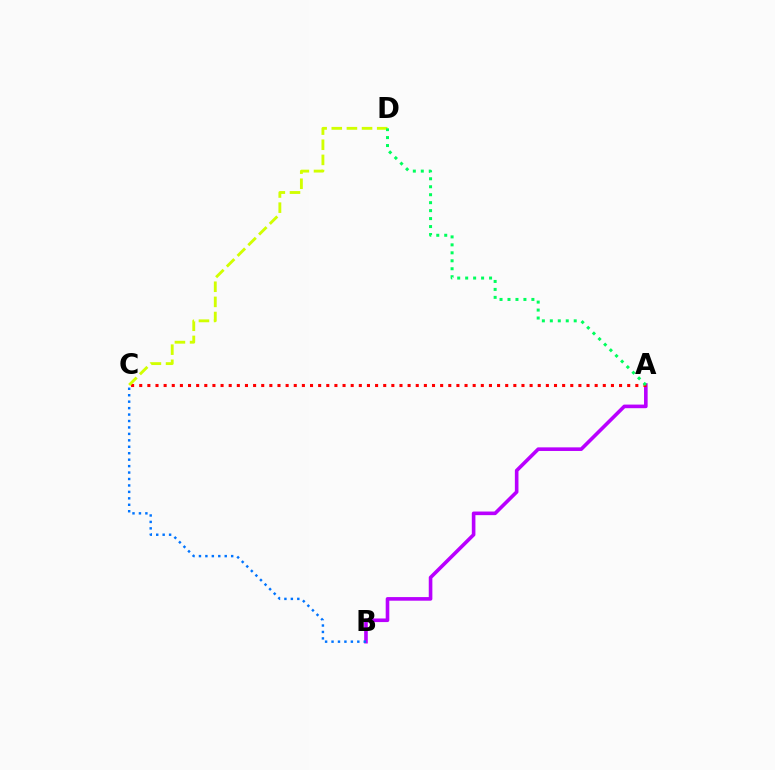{('A', 'B'): [{'color': '#b900ff', 'line_style': 'solid', 'thickness': 2.6}], ('A', 'C'): [{'color': '#ff0000', 'line_style': 'dotted', 'thickness': 2.21}], ('C', 'D'): [{'color': '#d1ff00', 'line_style': 'dashed', 'thickness': 2.06}], ('A', 'D'): [{'color': '#00ff5c', 'line_style': 'dotted', 'thickness': 2.16}], ('B', 'C'): [{'color': '#0074ff', 'line_style': 'dotted', 'thickness': 1.75}]}